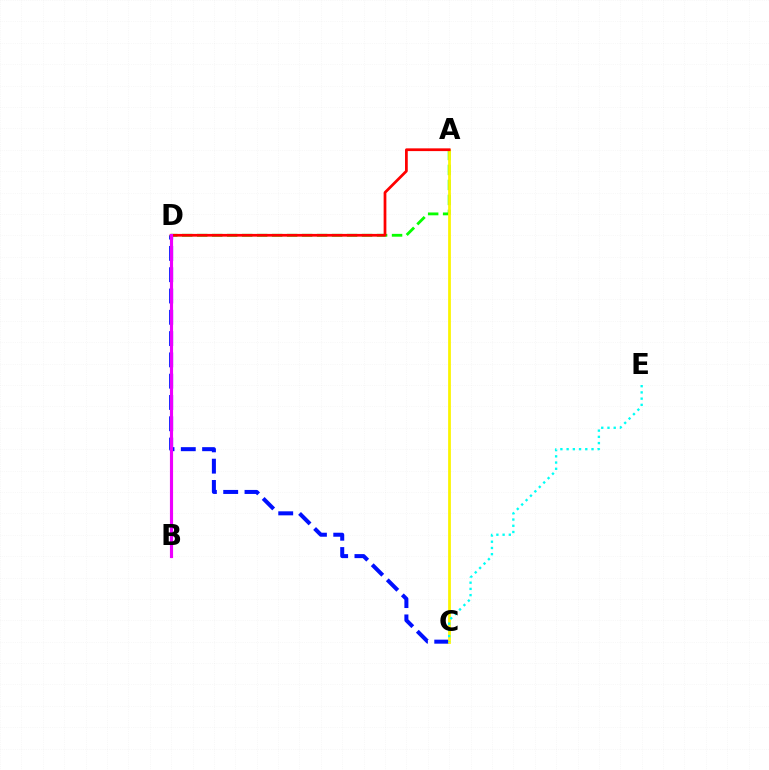{('C', 'D'): [{'color': '#0010ff', 'line_style': 'dashed', 'thickness': 2.89}], ('A', 'D'): [{'color': '#08ff00', 'line_style': 'dashed', 'thickness': 2.04}, {'color': '#ff0000', 'line_style': 'solid', 'thickness': 1.97}], ('A', 'C'): [{'color': '#fcf500', 'line_style': 'solid', 'thickness': 1.99}], ('C', 'E'): [{'color': '#00fff6', 'line_style': 'dotted', 'thickness': 1.69}], ('B', 'D'): [{'color': '#ee00ff', 'line_style': 'solid', 'thickness': 2.26}]}